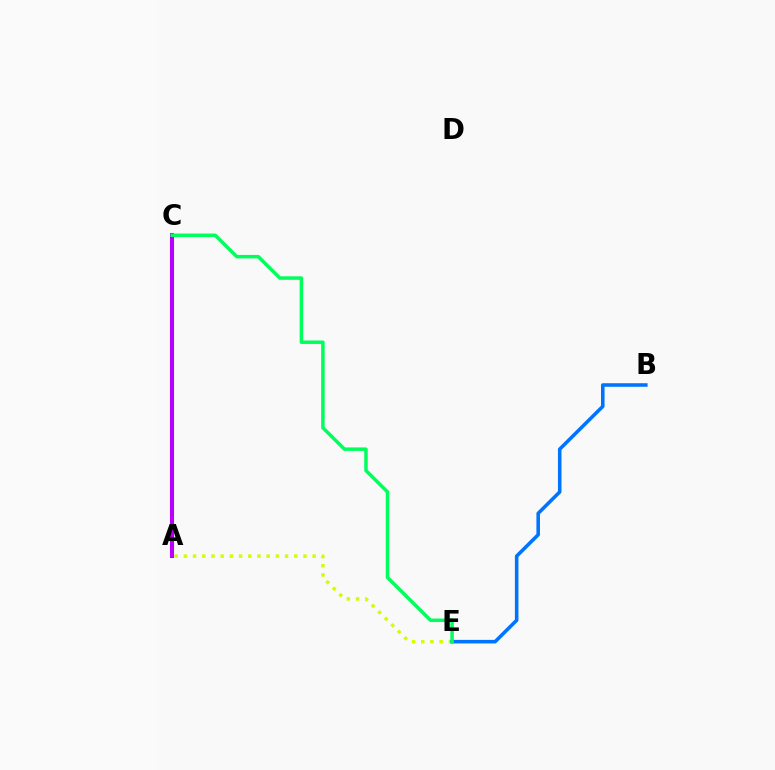{('A', 'E'): [{'color': '#d1ff00', 'line_style': 'dotted', 'thickness': 2.5}], ('A', 'C'): [{'color': '#ff0000', 'line_style': 'solid', 'thickness': 2.79}, {'color': '#b900ff', 'line_style': 'solid', 'thickness': 2.92}], ('B', 'E'): [{'color': '#0074ff', 'line_style': 'solid', 'thickness': 2.56}], ('C', 'E'): [{'color': '#00ff5c', 'line_style': 'solid', 'thickness': 2.51}]}